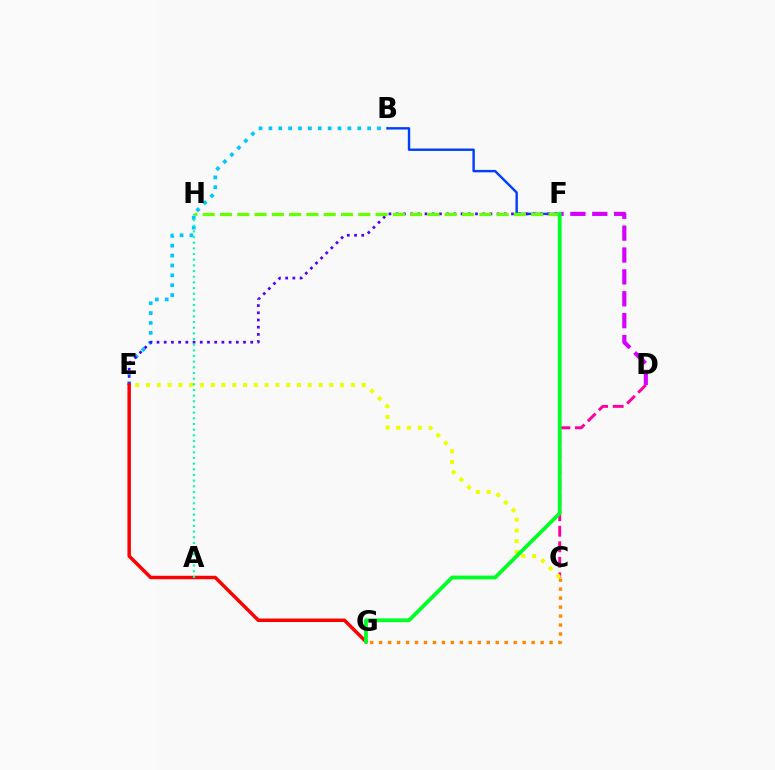{('B', 'E'): [{'color': '#00c7ff', 'line_style': 'dotted', 'thickness': 2.68}], ('B', 'F'): [{'color': '#003fff', 'line_style': 'solid', 'thickness': 1.73}], ('C', 'G'): [{'color': '#ff8800', 'line_style': 'dotted', 'thickness': 2.44}], ('C', 'D'): [{'color': '#ff00a0', 'line_style': 'dashed', 'thickness': 2.11}], ('E', 'F'): [{'color': '#4f00ff', 'line_style': 'dotted', 'thickness': 1.96}], ('E', 'G'): [{'color': '#ff0000', 'line_style': 'solid', 'thickness': 2.5}], ('F', 'H'): [{'color': '#66ff00', 'line_style': 'dashed', 'thickness': 2.35}], ('C', 'E'): [{'color': '#eeff00', 'line_style': 'dotted', 'thickness': 2.93}], ('D', 'F'): [{'color': '#d600ff', 'line_style': 'dashed', 'thickness': 2.97}], ('A', 'H'): [{'color': '#00ffaf', 'line_style': 'dotted', 'thickness': 1.54}], ('F', 'G'): [{'color': '#00ff27', 'line_style': 'solid', 'thickness': 2.73}]}